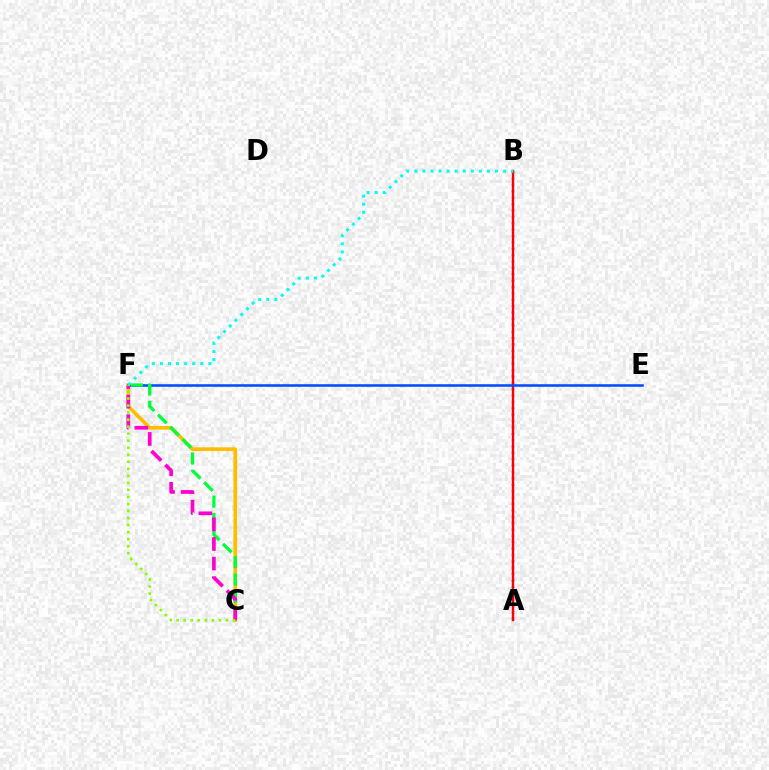{('A', 'B'): [{'color': '#7200ff', 'line_style': 'dotted', 'thickness': 1.73}, {'color': '#ff0000', 'line_style': 'solid', 'thickness': 1.7}], ('C', 'F'): [{'color': '#ffbd00', 'line_style': 'solid', 'thickness': 2.65}, {'color': '#00ff39', 'line_style': 'dashed', 'thickness': 2.36}, {'color': '#ff00cf', 'line_style': 'dashed', 'thickness': 2.66}, {'color': '#84ff00', 'line_style': 'dotted', 'thickness': 1.91}], ('E', 'F'): [{'color': '#004bff', 'line_style': 'solid', 'thickness': 1.83}], ('B', 'F'): [{'color': '#00fff6', 'line_style': 'dotted', 'thickness': 2.2}]}